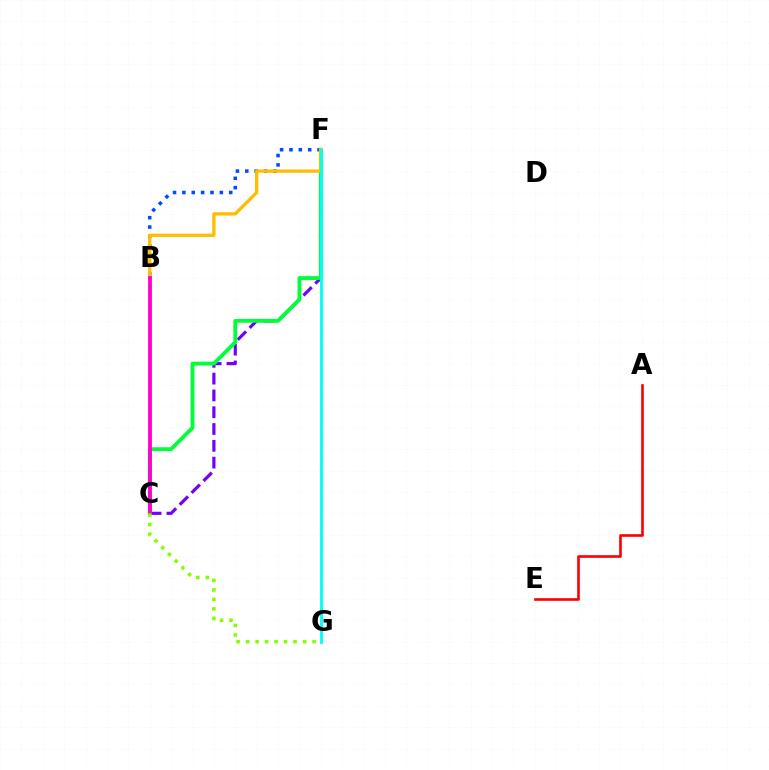{('B', 'F'): [{'color': '#004bff', 'line_style': 'dotted', 'thickness': 2.54}, {'color': '#ffbd00', 'line_style': 'solid', 'thickness': 2.38}], ('C', 'F'): [{'color': '#7200ff', 'line_style': 'dashed', 'thickness': 2.28}, {'color': '#00ff39', 'line_style': 'solid', 'thickness': 2.77}], ('A', 'E'): [{'color': '#ff0000', 'line_style': 'solid', 'thickness': 1.9}], ('B', 'C'): [{'color': '#ff00cf', 'line_style': 'solid', 'thickness': 2.75}], ('F', 'G'): [{'color': '#00fff6', 'line_style': 'solid', 'thickness': 2.05}], ('C', 'G'): [{'color': '#84ff00', 'line_style': 'dotted', 'thickness': 2.58}]}